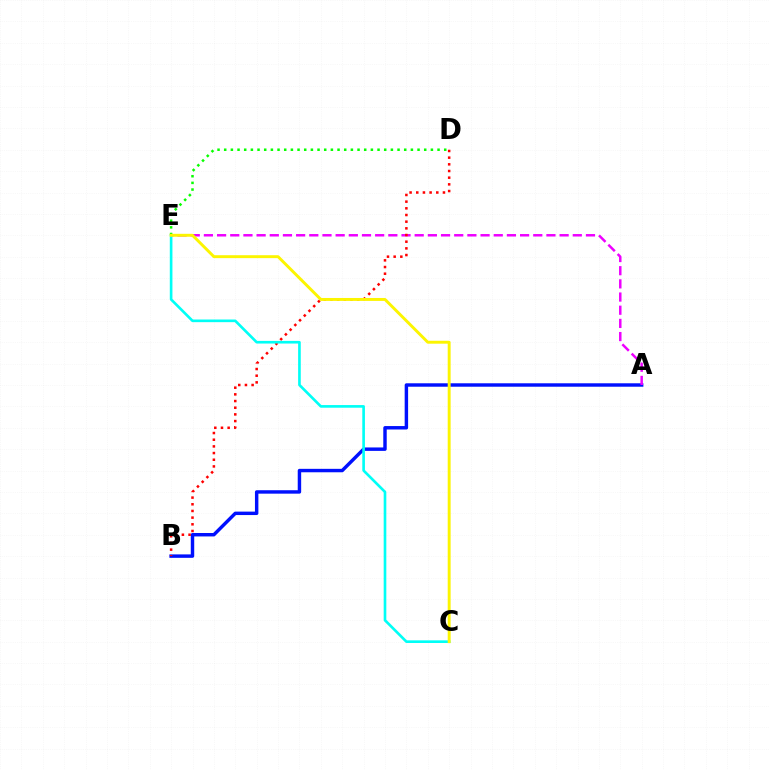{('D', 'E'): [{'color': '#08ff00', 'line_style': 'dotted', 'thickness': 1.81}], ('A', 'B'): [{'color': '#0010ff', 'line_style': 'solid', 'thickness': 2.47}], ('A', 'E'): [{'color': '#ee00ff', 'line_style': 'dashed', 'thickness': 1.79}], ('B', 'D'): [{'color': '#ff0000', 'line_style': 'dotted', 'thickness': 1.81}], ('C', 'E'): [{'color': '#00fff6', 'line_style': 'solid', 'thickness': 1.91}, {'color': '#fcf500', 'line_style': 'solid', 'thickness': 2.11}]}